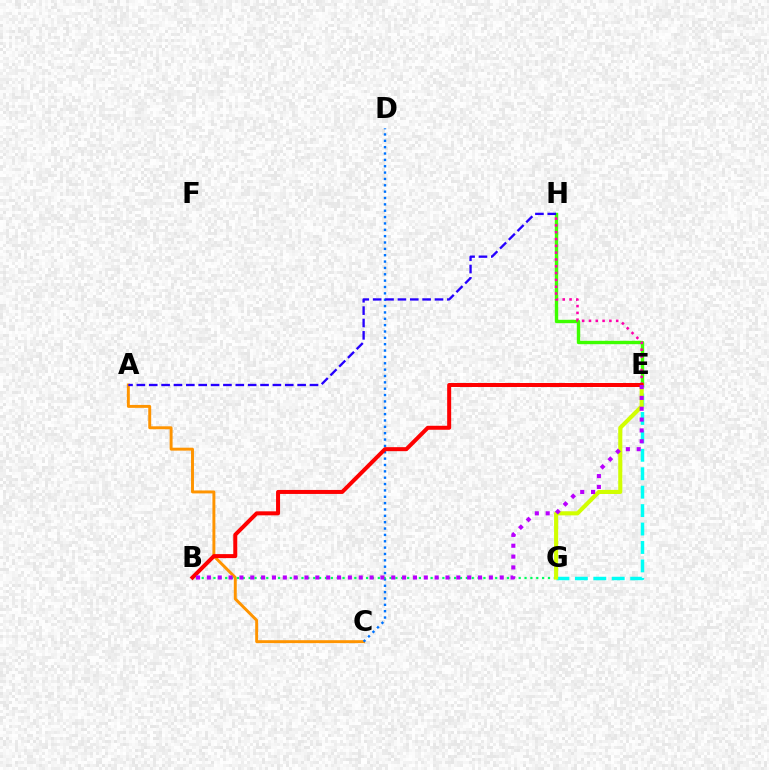{('E', 'H'): [{'color': '#3dff00', 'line_style': 'solid', 'thickness': 2.44}, {'color': '#ff00ac', 'line_style': 'dotted', 'thickness': 1.85}], ('A', 'C'): [{'color': '#ff9400', 'line_style': 'solid', 'thickness': 2.11}], ('C', 'D'): [{'color': '#0074ff', 'line_style': 'dotted', 'thickness': 1.73}], ('B', 'G'): [{'color': '#00ff5c', 'line_style': 'dotted', 'thickness': 1.59}], ('A', 'H'): [{'color': '#2500ff', 'line_style': 'dashed', 'thickness': 1.68}], ('E', 'G'): [{'color': '#00fff6', 'line_style': 'dashed', 'thickness': 2.5}, {'color': '#d1ff00', 'line_style': 'solid', 'thickness': 2.94}], ('B', 'E'): [{'color': '#ff0000', 'line_style': 'solid', 'thickness': 2.88}, {'color': '#b900ff', 'line_style': 'dotted', 'thickness': 2.95}]}